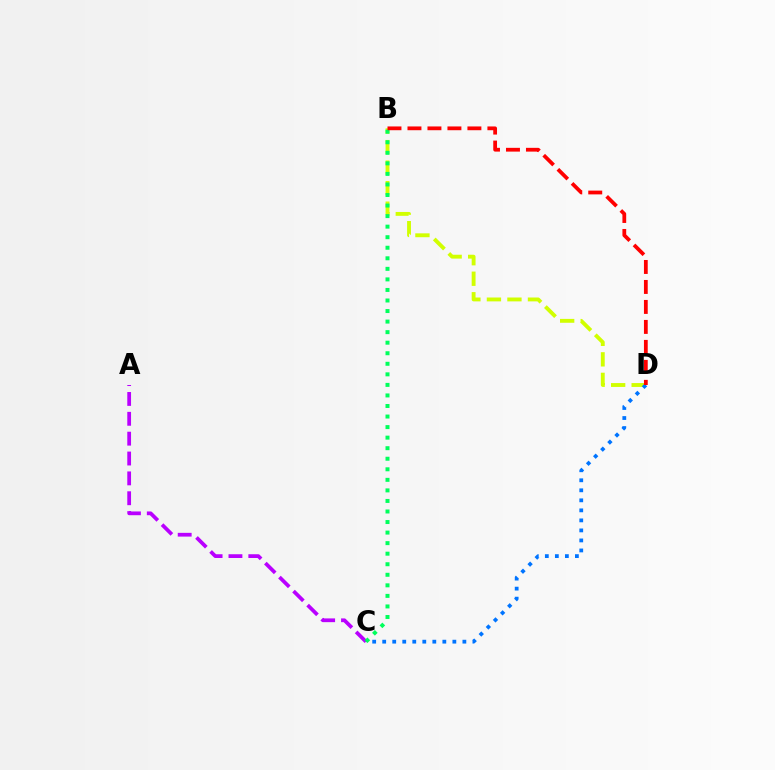{('B', 'D'): [{'color': '#d1ff00', 'line_style': 'dashed', 'thickness': 2.79}, {'color': '#ff0000', 'line_style': 'dashed', 'thickness': 2.71}], ('A', 'C'): [{'color': '#b900ff', 'line_style': 'dashed', 'thickness': 2.7}], ('B', 'C'): [{'color': '#00ff5c', 'line_style': 'dotted', 'thickness': 2.87}], ('C', 'D'): [{'color': '#0074ff', 'line_style': 'dotted', 'thickness': 2.72}]}